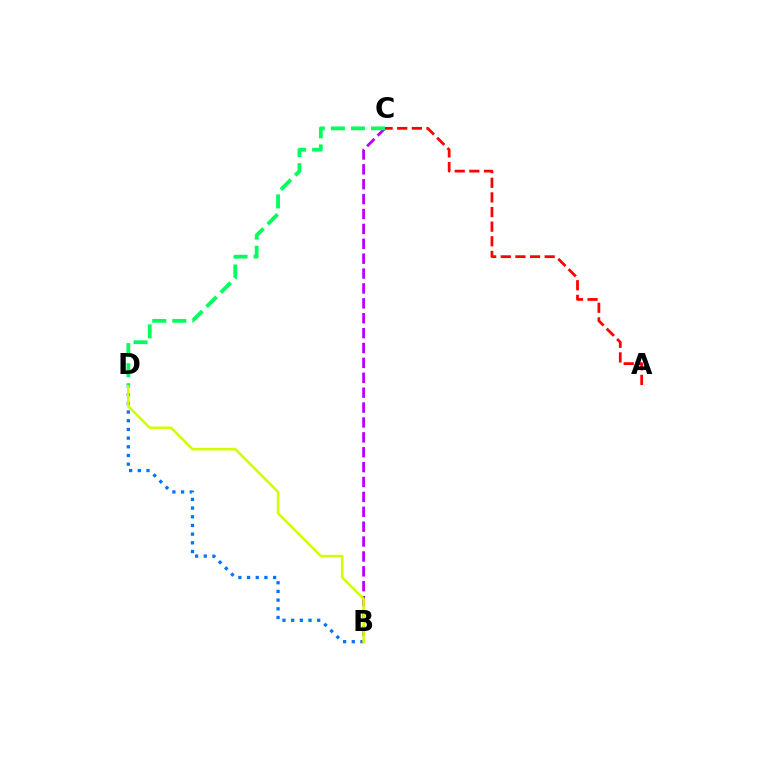{('B', 'D'): [{'color': '#0074ff', 'line_style': 'dotted', 'thickness': 2.36}, {'color': '#d1ff00', 'line_style': 'solid', 'thickness': 1.86}], ('B', 'C'): [{'color': '#b900ff', 'line_style': 'dashed', 'thickness': 2.02}], ('C', 'D'): [{'color': '#00ff5c', 'line_style': 'dashed', 'thickness': 2.73}], ('A', 'C'): [{'color': '#ff0000', 'line_style': 'dashed', 'thickness': 1.99}]}